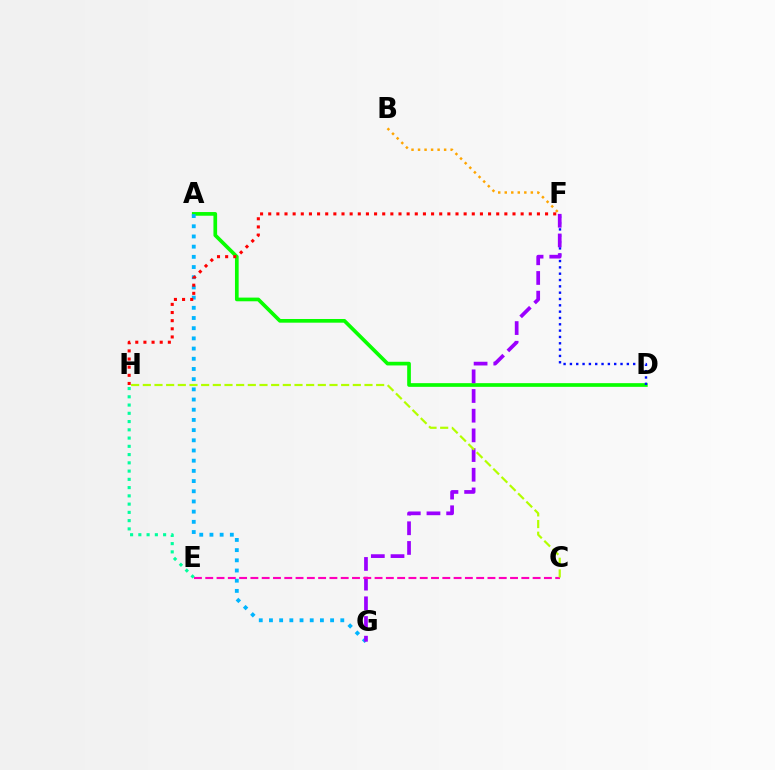{('A', 'D'): [{'color': '#08ff00', 'line_style': 'solid', 'thickness': 2.65}], ('E', 'H'): [{'color': '#00ff9d', 'line_style': 'dotted', 'thickness': 2.24}], ('A', 'G'): [{'color': '#00b5ff', 'line_style': 'dotted', 'thickness': 2.77}], ('F', 'H'): [{'color': '#ff0000', 'line_style': 'dotted', 'thickness': 2.21}], ('D', 'F'): [{'color': '#0010ff', 'line_style': 'dotted', 'thickness': 1.72}], ('F', 'G'): [{'color': '#9b00ff', 'line_style': 'dashed', 'thickness': 2.67}], ('C', 'E'): [{'color': '#ff00bd', 'line_style': 'dashed', 'thickness': 1.53}], ('C', 'H'): [{'color': '#b3ff00', 'line_style': 'dashed', 'thickness': 1.58}], ('B', 'F'): [{'color': '#ffa500', 'line_style': 'dotted', 'thickness': 1.77}]}